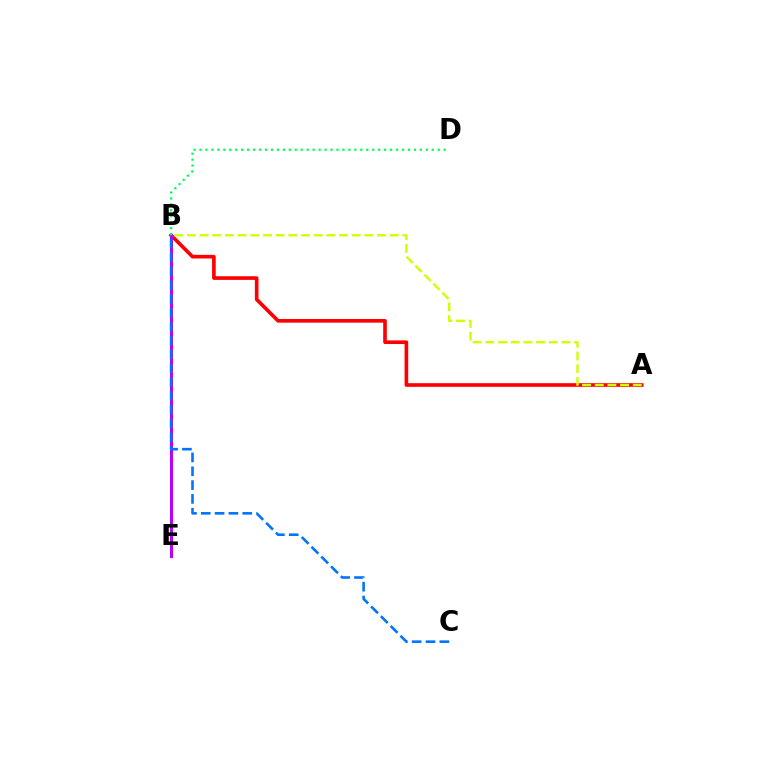{('A', 'B'): [{'color': '#ff0000', 'line_style': 'solid', 'thickness': 2.62}, {'color': '#d1ff00', 'line_style': 'dashed', 'thickness': 1.72}], ('B', 'E'): [{'color': '#b900ff', 'line_style': 'solid', 'thickness': 2.16}], ('B', 'C'): [{'color': '#0074ff', 'line_style': 'dashed', 'thickness': 1.88}], ('B', 'D'): [{'color': '#00ff5c', 'line_style': 'dotted', 'thickness': 1.62}]}